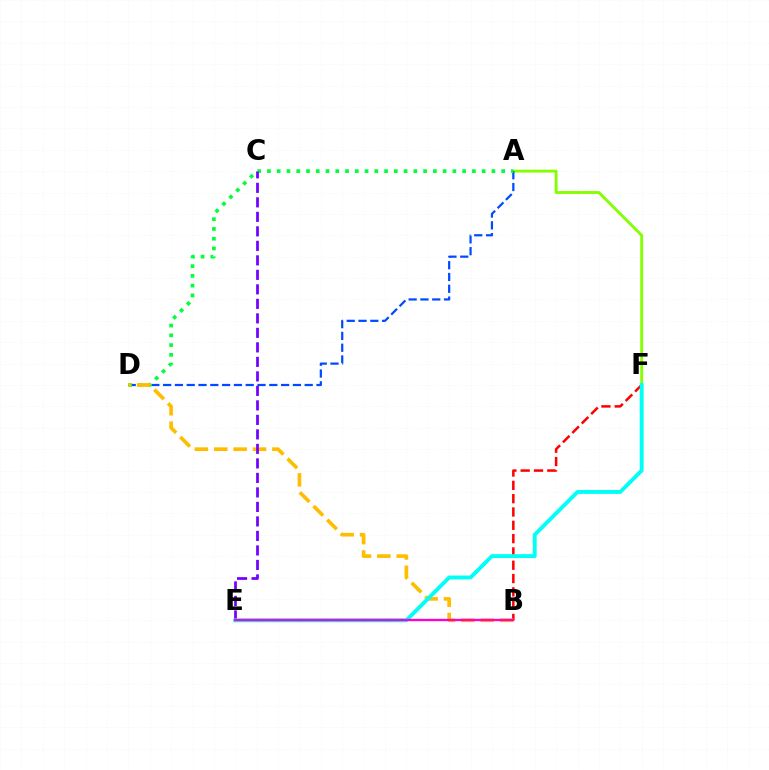{('B', 'F'): [{'color': '#ff0000', 'line_style': 'dashed', 'thickness': 1.81}], ('A', 'F'): [{'color': '#84ff00', 'line_style': 'solid', 'thickness': 2.06}], ('A', 'D'): [{'color': '#004bff', 'line_style': 'dashed', 'thickness': 1.6}, {'color': '#00ff39', 'line_style': 'dotted', 'thickness': 2.65}], ('B', 'D'): [{'color': '#ffbd00', 'line_style': 'dashed', 'thickness': 2.63}], ('C', 'E'): [{'color': '#7200ff', 'line_style': 'dashed', 'thickness': 1.97}], ('E', 'F'): [{'color': '#00fff6', 'line_style': 'solid', 'thickness': 2.81}], ('B', 'E'): [{'color': '#ff00cf', 'line_style': 'solid', 'thickness': 1.68}]}